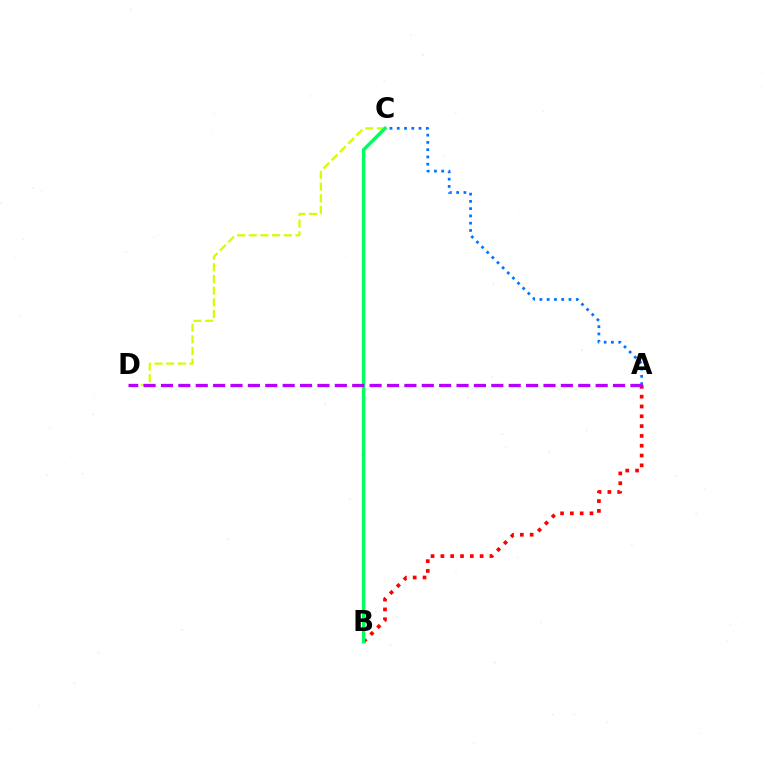{('C', 'D'): [{'color': '#d1ff00', 'line_style': 'dashed', 'thickness': 1.59}], ('A', 'C'): [{'color': '#0074ff', 'line_style': 'dotted', 'thickness': 1.97}], ('A', 'B'): [{'color': '#ff0000', 'line_style': 'dotted', 'thickness': 2.67}], ('B', 'C'): [{'color': '#00ff5c', 'line_style': 'solid', 'thickness': 2.46}], ('A', 'D'): [{'color': '#b900ff', 'line_style': 'dashed', 'thickness': 2.36}]}